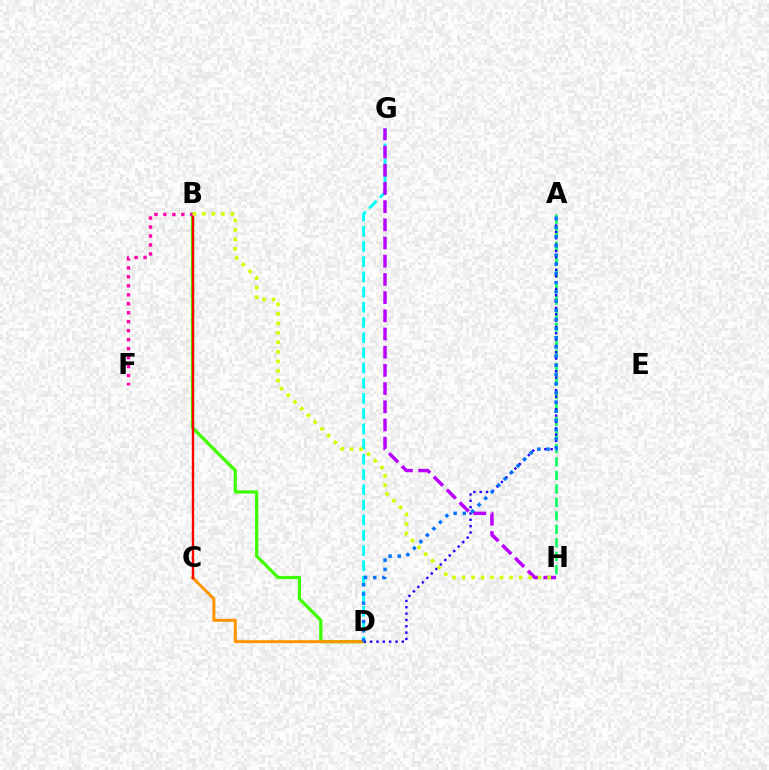{('B', 'D'): [{'color': '#3dff00', 'line_style': 'solid', 'thickness': 2.32}], ('D', 'G'): [{'color': '#00fff6', 'line_style': 'dashed', 'thickness': 2.07}], ('C', 'D'): [{'color': '#ff9400', 'line_style': 'solid', 'thickness': 2.15}], ('A', 'H'): [{'color': '#00ff5c', 'line_style': 'dashed', 'thickness': 1.83}], ('B', 'C'): [{'color': '#ff0000', 'line_style': 'solid', 'thickness': 1.73}], ('B', 'F'): [{'color': '#ff00ac', 'line_style': 'dotted', 'thickness': 2.44}], ('G', 'H'): [{'color': '#b900ff', 'line_style': 'dashed', 'thickness': 2.47}], ('A', 'D'): [{'color': '#2500ff', 'line_style': 'dotted', 'thickness': 1.72}, {'color': '#0074ff', 'line_style': 'dotted', 'thickness': 2.5}], ('B', 'H'): [{'color': '#d1ff00', 'line_style': 'dotted', 'thickness': 2.58}]}